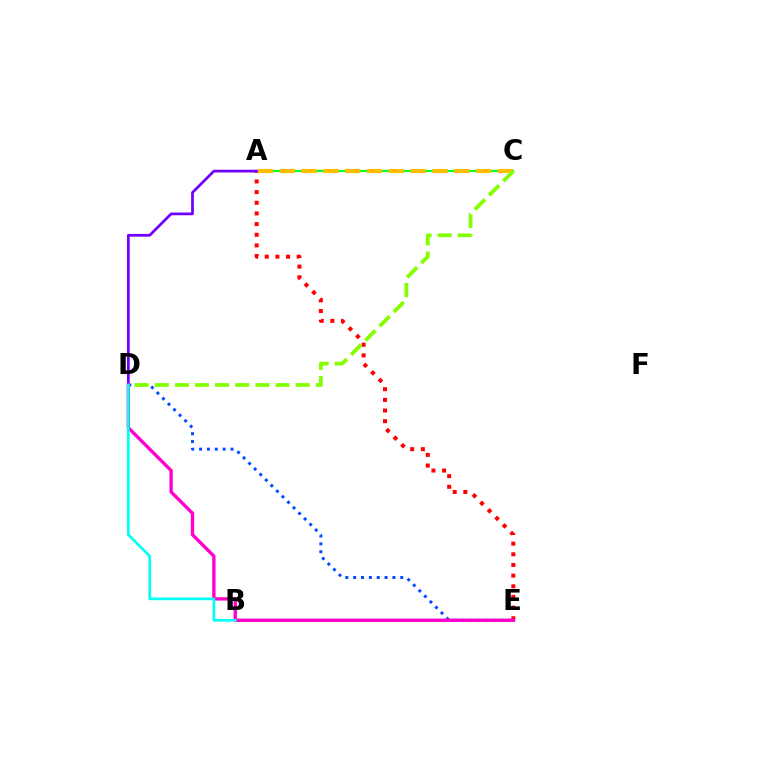{('D', 'E'): [{'color': '#004bff', 'line_style': 'dotted', 'thickness': 2.13}, {'color': '#ff00cf', 'line_style': 'solid', 'thickness': 2.42}], ('A', 'C'): [{'color': '#00ff39', 'line_style': 'solid', 'thickness': 1.61}, {'color': '#ffbd00', 'line_style': 'dashed', 'thickness': 2.96}], ('A', 'E'): [{'color': '#ff0000', 'line_style': 'dotted', 'thickness': 2.9}], ('A', 'D'): [{'color': '#7200ff', 'line_style': 'solid', 'thickness': 1.98}], ('B', 'D'): [{'color': '#00fff6', 'line_style': 'solid', 'thickness': 1.92}], ('C', 'D'): [{'color': '#84ff00', 'line_style': 'dashed', 'thickness': 2.74}]}